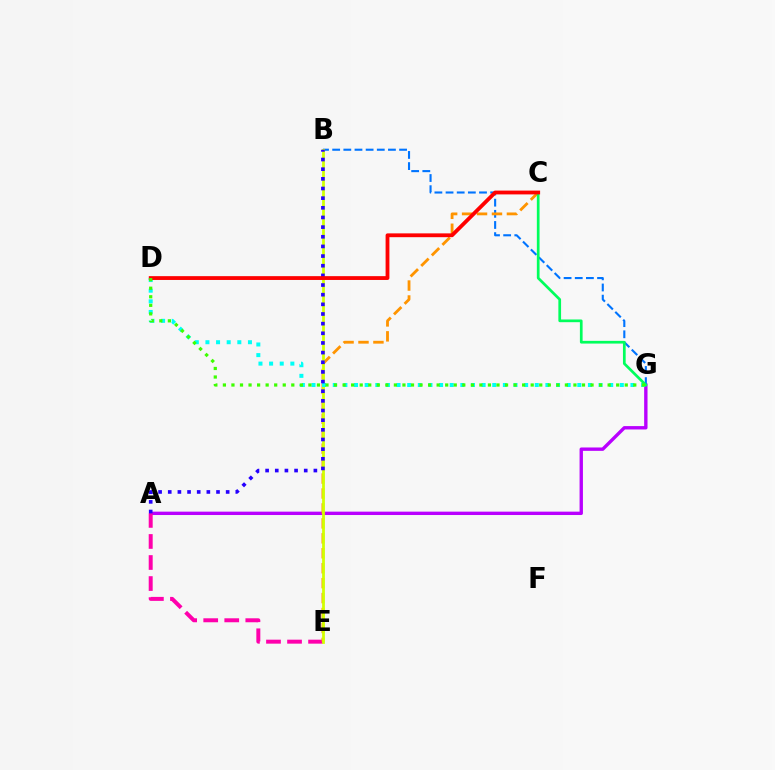{('A', 'G'): [{'color': '#b900ff', 'line_style': 'solid', 'thickness': 2.43}], ('B', 'G'): [{'color': '#0074ff', 'line_style': 'dashed', 'thickness': 1.52}], ('A', 'E'): [{'color': '#ff00ac', 'line_style': 'dashed', 'thickness': 2.86}], ('C', 'E'): [{'color': '#ff9400', 'line_style': 'dashed', 'thickness': 2.03}], ('B', 'E'): [{'color': '#d1ff00', 'line_style': 'solid', 'thickness': 1.99}], ('D', 'G'): [{'color': '#00fff6', 'line_style': 'dotted', 'thickness': 2.89}, {'color': '#3dff00', 'line_style': 'dotted', 'thickness': 2.32}], ('A', 'B'): [{'color': '#2500ff', 'line_style': 'dotted', 'thickness': 2.62}], ('C', 'G'): [{'color': '#00ff5c', 'line_style': 'solid', 'thickness': 1.95}], ('C', 'D'): [{'color': '#ff0000', 'line_style': 'solid', 'thickness': 2.75}]}